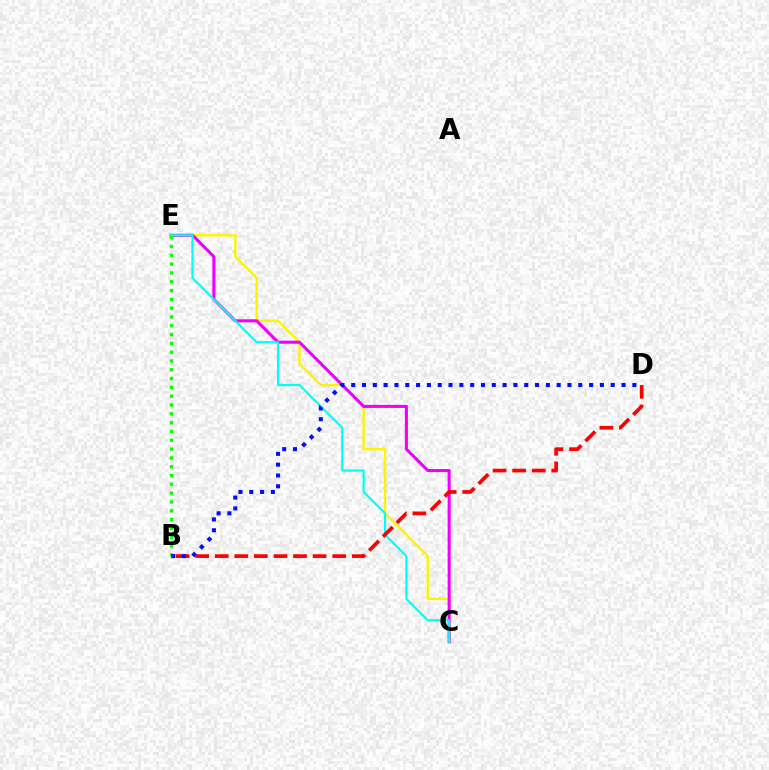{('C', 'E'): [{'color': '#fcf500', 'line_style': 'solid', 'thickness': 1.72}, {'color': '#ee00ff', 'line_style': 'solid', 'thickness': 2.21}, {'color': '#00fff6', 'line_style': 'solid', 'thickness': 1.57}], ('B', 'D'): [{'color': '#ff0000', 'line_style': 'dashed', 'thickness': 2.66}, {'color': '#0010ff', 'line_style': 'dotted', 'thickness': 2.94}], ('B', 'E'): [{'color': '#08ff00', 'line_style': 'dotted', 'thickness': 2.39}]}